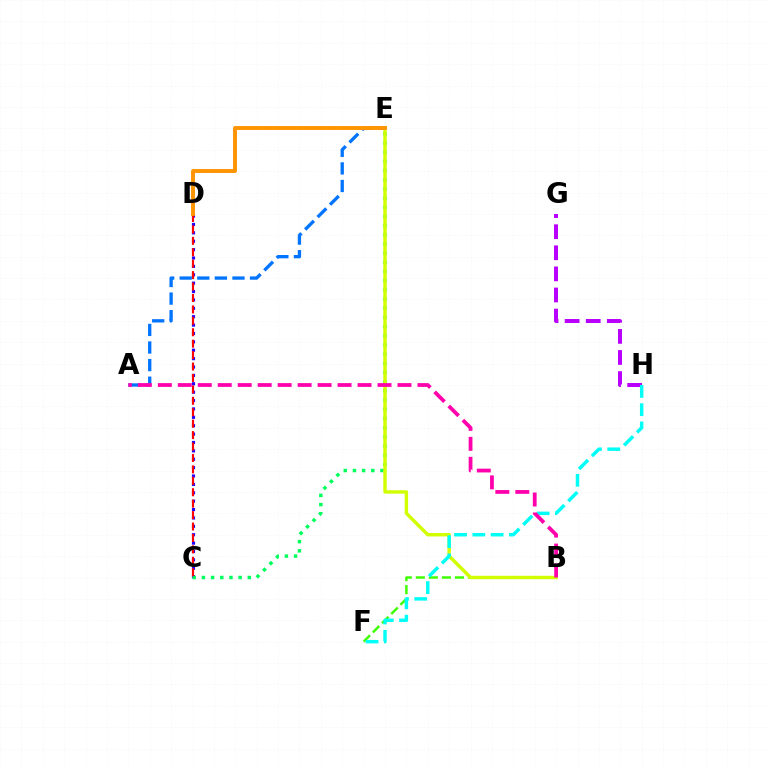{('G', 'H'): [{'color': '#b900ff', 'line_style': 'dashed', 'thickness': 2.86}], ('B', 'F'): [{'color': '#3dff00', 'line_style': 'dashed', 'thickness': 1.77}], ('C', 'D'): [{'color': '#2500ff', 'line_style': 'dotted', 'thickness': 2.28}, {'color': '#ff0000', 'line_style': 'dashed', 'thickness': 1.55}], ('A', 'E'): [{'color': '#0074ff', 'line_style': 'dashed', 'thickness': 2.39}], ('C', 'E'): [{'color': '#00ff5c', 'line_style': 'dotted', 'thickness': 2.49}], ('B', 'E'): [{'color': '#d1ff00', 'line_style': 'solid', 'thickness': 2.46}], ('D', 'E'): [{'color': '#ff9400', 'line_style': 'solid', 'thickness': 2.81}], ('F', 'H'): [{'color': '#00fff6', 'line_style': 'dashed', 'thickness': 2.48}], ('A', 'B'): [{'color': '#ff00ac', 'line_style': 'dashed', 'thickness': 2.71}]}